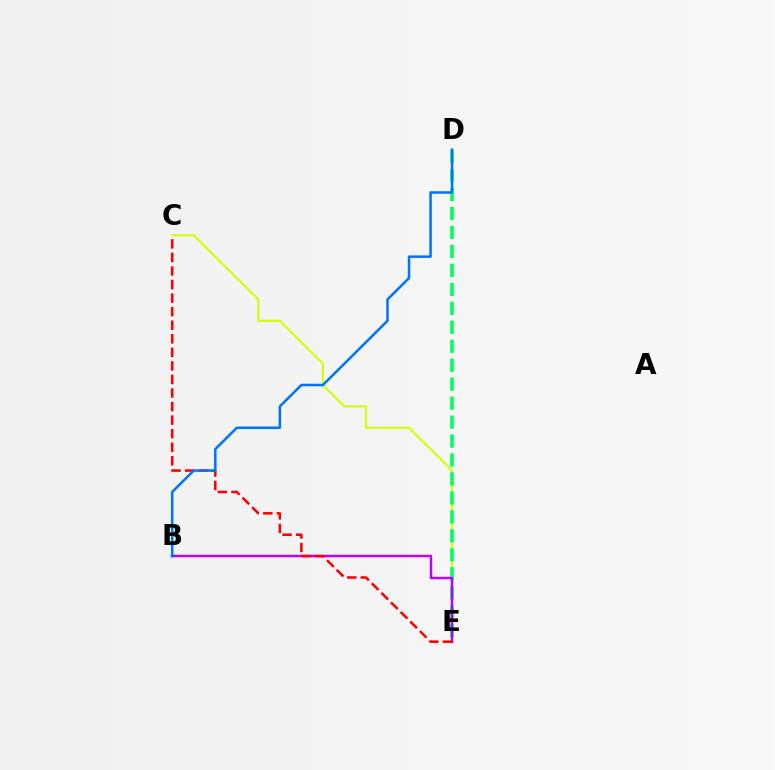{('C', 'E'): [{'color': '#d1ff00', 'line_style': 'solid', 'thickness': 1.51}, {'color': '#ff0000', 'line_style': 'dashed', 'thickness': 1.84}], ('D', 'E'): [{'color': '#00ff5c', 'line_style': 'dashed', 'thickness': 2.58}], ('B', 'E'): [{'color': '#b900ff', 'line_style': 'solid', 'thickness': 1.79}], ('B', 'D'): [{'color': '#0074ff', 'line_style': 'solid', 'thickness': 1.83}]}